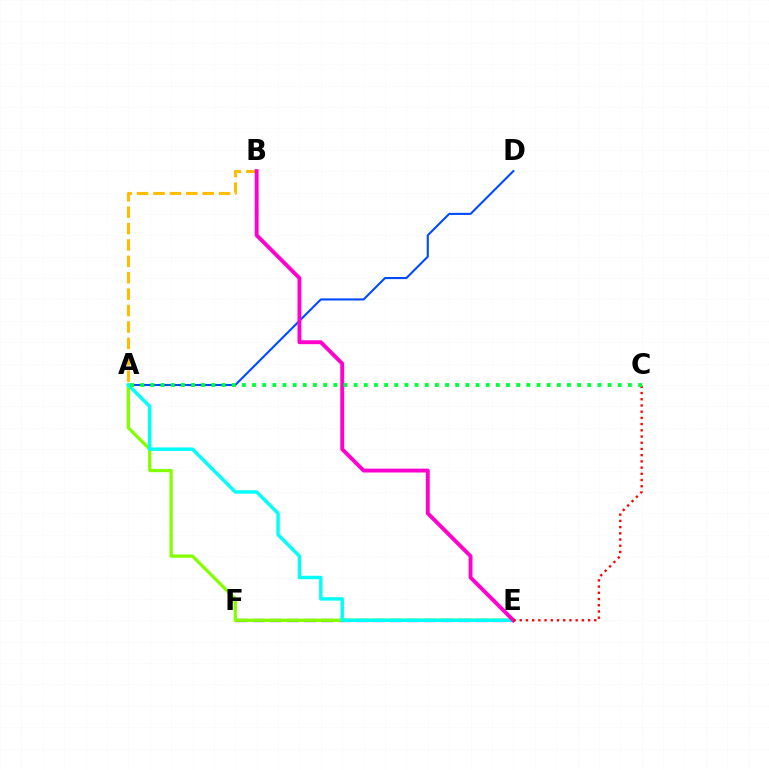{('A', 'B'): [{'color': '#ffbd00', 'line_style': 'dashed', 'thickness': 2.23}], ('E', 'F'): [{'color': '#7200ff', 'line_style': 'dashed', 'thickness': 2.33}], ('A', 'E'): [{'color': '#84ff00', 'line_style': 'solid', 'thickness': 2.36}, {'color': '#00fff6', 'line_style': 'solid', 'thickness': 2.47}], ('A', 'D'): [{'color': '#004bff', 'line_style': 'solid', 'thickness': 1.51}], ('B', 'E'): [{'color': '#ff00cf', 'line_style': 'solid', 'thickness': 2.8}], ('C', 'E'): [{'color': '#ff0000', 'line_style': 'dotted', 'thickness': 1.69}], ('A', 'C'): [{'color': '#00ff39', 'line_style': 'dotted', 'thickness': 2.76}]}